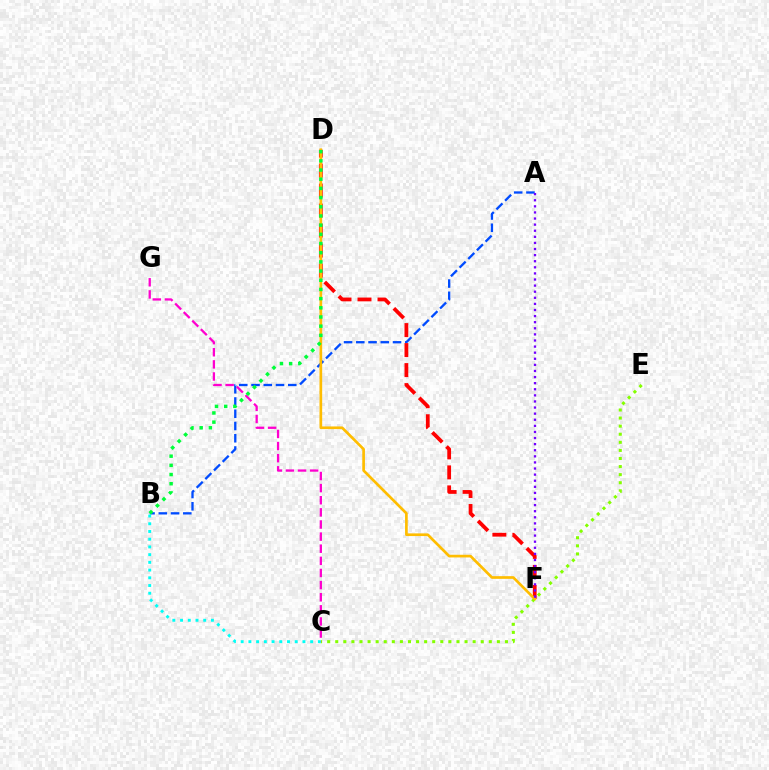{('C', 'E'): [{'color': '#84ff00', 'line_style': 'dotted', 'thickness': 2.2}], ('A', 'B'): [{'color': '#004bff', 'line_style': 'dashed', 'thickness': 1.66}], ('D', 'F'): [{'color': '#ff0000', 'line_style': 'dashed', 'thickness': 2.72}, {'color': '#ffbd00', 'line_style': 'solid', 'thickness': 1.93}], ('B', 'C'): [{'color': '#00fff6', 'line_style': 'dotted', 'thickness': 2.1}], ('A', 'F'): [{'color': '#7200ff', 'line_style': 'dotted', 'thickness': 1.66}], ('C', 'G'): [{'color': '#ff00cf', 'line_style': 'dashed', 'thickness': 1.65}], ('B', 'D'): [{'color': '#00ff39', 'line_style': 'dotted', 'thickness': 2.5}]}